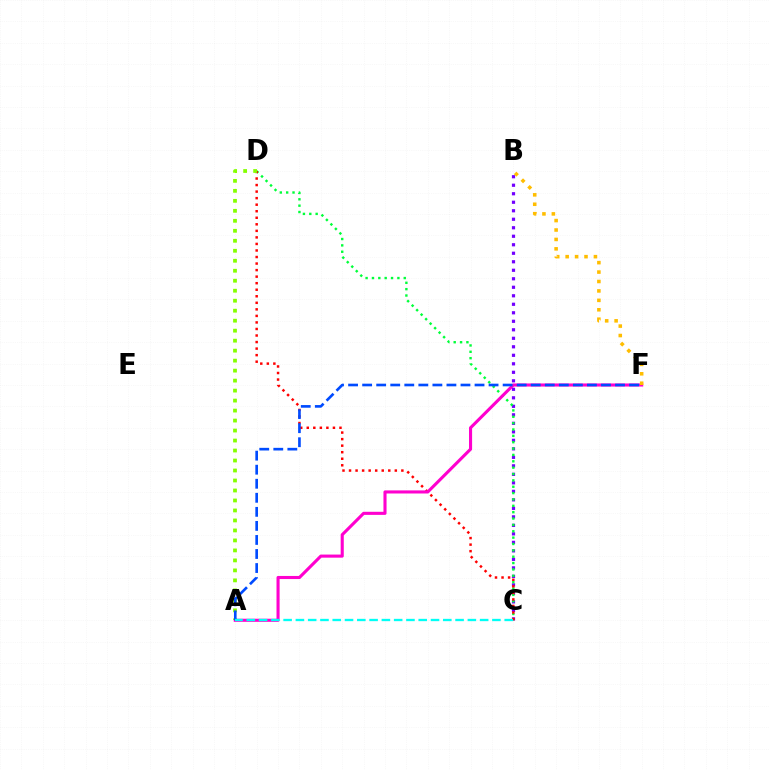{('B', 'C'): [{'color': '#7200ff', 'line_style': 'dotted', 'thickness': 2.31}], ('C', 'D'): [{'color': '#00ff39', 'line_style': 'dotted', 'thickness': 1.73}, {'color': '#ff0000', 'line_style': 'dotted', 'thickness': 1.78}], ('A', 'F'): [{'color': '#ff00cf', 'line_style': 'solid', 'thickness': 2.23}, {'color': '#004bff', 'line_style': 'dashed', 'thickness': 1.91}], ('A', 'D'): [{'color': '#84ff00', 'line_style': 'dotted', 'thickness': 2.71}], ('B', 'F'): [{'color': '#ffbd00', 'line_style': 'dotted', 'thickness': 2.56}], ('A', 'C'): [{'color': '#00fff6', 'line_style': 'dashed', 'thickness': 1.67}]}